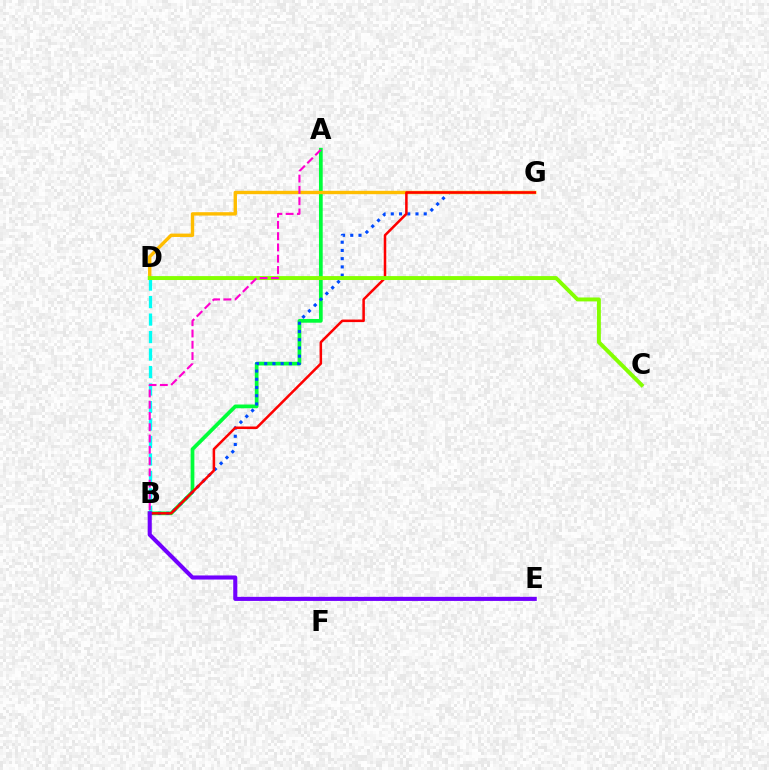{('B', 'D'): [{'color': '#00fff6', 'line_style': 'dashed', 'thickness': 2.38}], ('A', 'B'): [{'color': '#00ff39', 'line_style': 'solid', 'thickness': 2.69}, {'color': '#ff00cf', 'line_style': 'dashed', 'thickness': 1.53}], ('B', 'G'): [{'color': '#004bff', 'line_style': 'dotted', 'thickness': 2.24}, {'color': '#ff0000', 'line_style': 'solid', 'thickness': 1.82}], ('D', 'G'): [{'color': '#ffbd00', 'line_style': 'solid', 'thickness': 2.44}], ('C', 'D'): [{'color': '#84ff00', 'line_style': 'solid', 'thickness': 2.83}], ('B', 'E'): [{'color': '#7200ff', 'line_style': 'solid', 'thickness': 2.95}]}